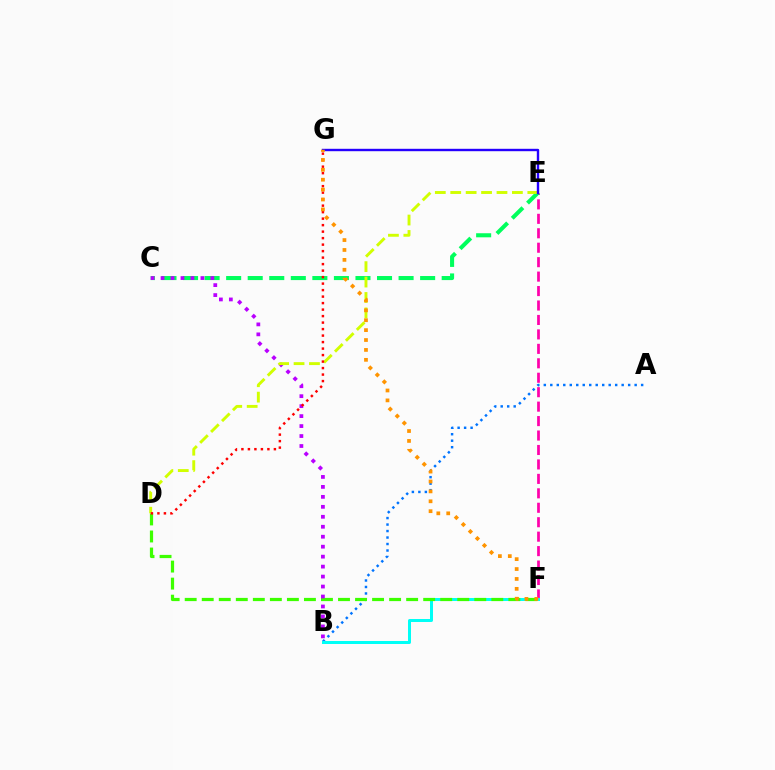{('A', 'B'): [{'color': '#0074ff', 'line_style': 'dotted', 'thickness': 1.76}], ('E', 'F'): [{'color': '#ff00ac', 'line_style': 'dashed', 'thickness': 1.96}], ('C', 'E'): [{'color': '#00ff5c', 'line_style': 'dashed', 'thickness': 2.93}], ('B', 'F'): [{'color': '#00fff6', 'line_style': 'solid', 'thickness': 2.16}], ('D', 'F'): [{'color': '#3dff00', 'line_style': 'dashed', 'thickness': 2.31}], ('B', 'C'): [{'color': '#b900ff', 'line_style': 'dotted', 'thickness': 2.71}], ('D', 'E'): [{'color': '#d1ff00', 'line_style': 'dashed', 'thickness': 2.09}], ('D', 'G'): [{'color': '#ff0000', 'line_style': 'dotted', 'thickness': 1.77}], ('E', 'G'): [{'color': '#2500ff', 'line_style': 'solid', 'thickness': 1.73}], ('F', 'G'): [{'color': '#ff9400', 'line_style': 'dotted', 'thickness': 2.69}]}